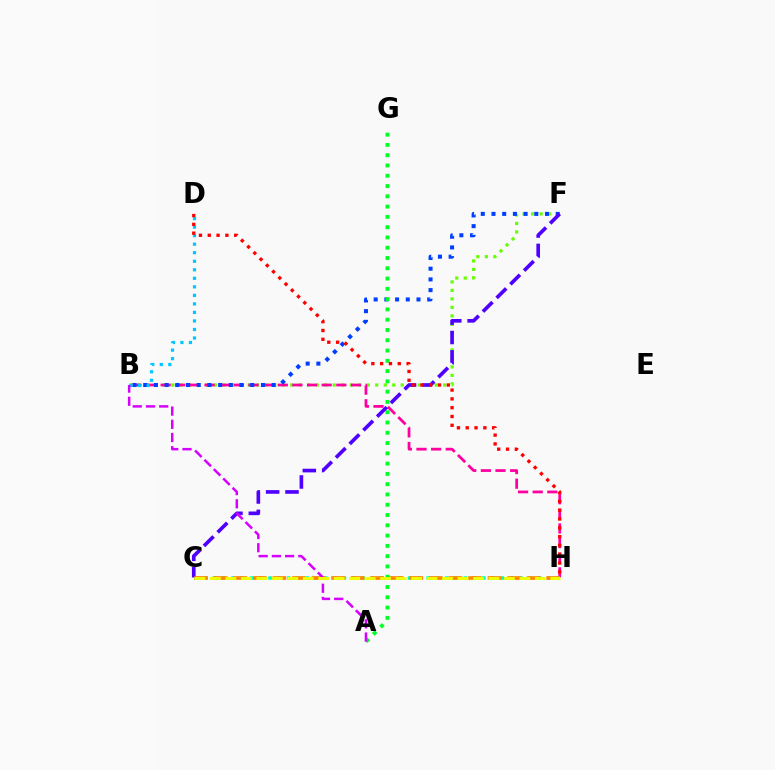{('B', 'F'): [{'color': '#66ff00', 'line_style': 'dotted', 'thickness': 2.31}, {'color': '#003fff', 'line_style': 'dotted', 'thickness': 2.91}], ('B', 'H'): [{'color': '#ff00a0', 'line_style': 'dashed', 'thickness': 1.99}], ('C', 'H'): [{'color': '#00ffaf', 'line_style': 'dotted', 'thickness': 2.53}, {'color': '#ff8800', 'line_style': 'dashed', 'thickness': 2.66}, {'color': '#eeff00', 'line_style': 'dashed', 'thickness': 2.1}], ('B', 'D'): [{'color': '#00c7ff', 'line_style': 'dotted', 'thickness': 2.32}], ('A', 'G'): [{'color': '#00ff27', 'line_style': 'dotted', 'thickness': 2.79}], ('C', 'F'): [{'color': '#4f00ff', 'line_style': 'dashed', 'thickness': 2.63}], ('A', 'B'): [{'color': '#d600ff', 'line_style': 'dashed', 'thickness': 1.8}], ('D', 'H'): [{'color': '#ff0000', 'line_style': 'dotted', 'thickness': 2.39}]}